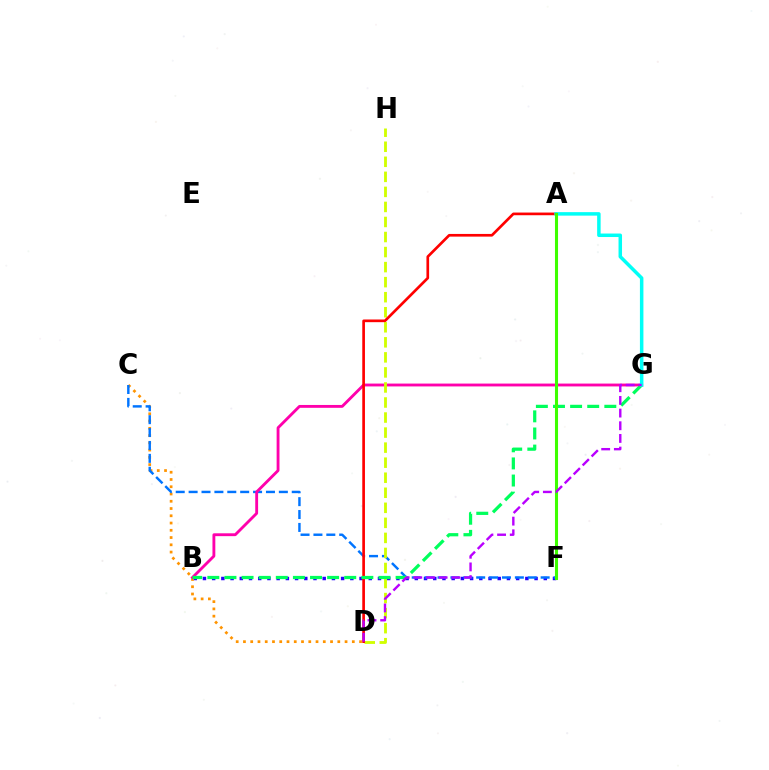{('B', 'F'): [{'color': '#2500ff', 'line_style': 'dotted', 'thickness': 2.5}], ('C', 'D'): [{'color': '#ff9400', 'line_style': 'dotted', 'thickness': 1.97}], ('C', 'F'): [{'color': '#0074ff', 'line_style': 'dashed', 'thickness': 1.75}], ('B', 'G'): [{'color': '#ff00ac', 'line_style': 'solid', 'thickness': 2.05}, {'color': '#00ff5c', 'line_style': 'dashed', 'thickness': 2.32}], ('D', 'H'): [{'color': '#d1ff00', 'line_style': 'dashed', 'thickness': 2.04}], ('A', 'D'): [{'color': '#ff0000', 'line_style': 'solid', 'thickness': 1.93}], ('A', 'G'): [{'color': '#00fff6', 'line_style': 'solid', 'thickness': 2.52}], ('A', 'F'): [{'color': '#3dff00', 'line_style': 'solid', 'thickness': 2.21}], ('D', 'G'): [{'color': '#b900ff', 'line_style': 'dashed', 'thickness': 1.72}]}